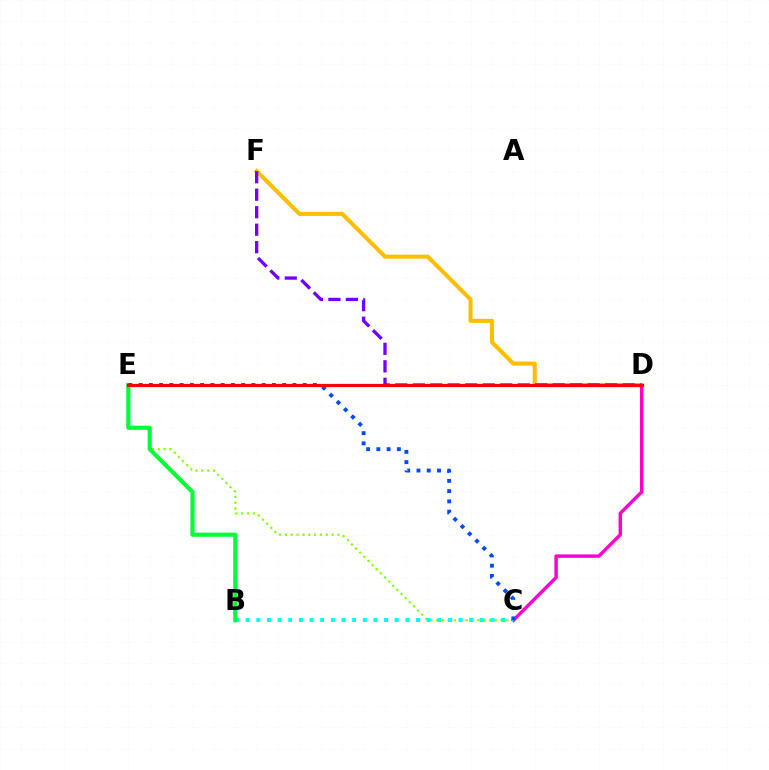{('C', 'D'): [{'color': '#ff00cf', 'line_style': 'solid', 'thickness': 2.46}], ('C', 'E'): [{'color': '#84ff00', 'line_style': 'dotted', 'thickness': 1.59}, {'color': '#004bff', 'line_style': 'dotted', 'thickness': 2.79}], ('D', 'F'): [{'color': '#ffbd00', 'line_style': 'solid', 'thickness': 2.92}, {'color': '#7200ff', 'line_style': 'dashed', 'thickness': 2.38}], ('B', 'C'): [{'color': '#00fff6', 'line_style': 'dotted', 'thickness': 2.89}], ('B', 'E'): [{'color': '#00ff39', 'line_style': 'solid', 'thickness': 3.0}], ('D', 'E'): [{'color': '#ff0000', 'line_style': 'solid', 'thickness': 2.31}]}